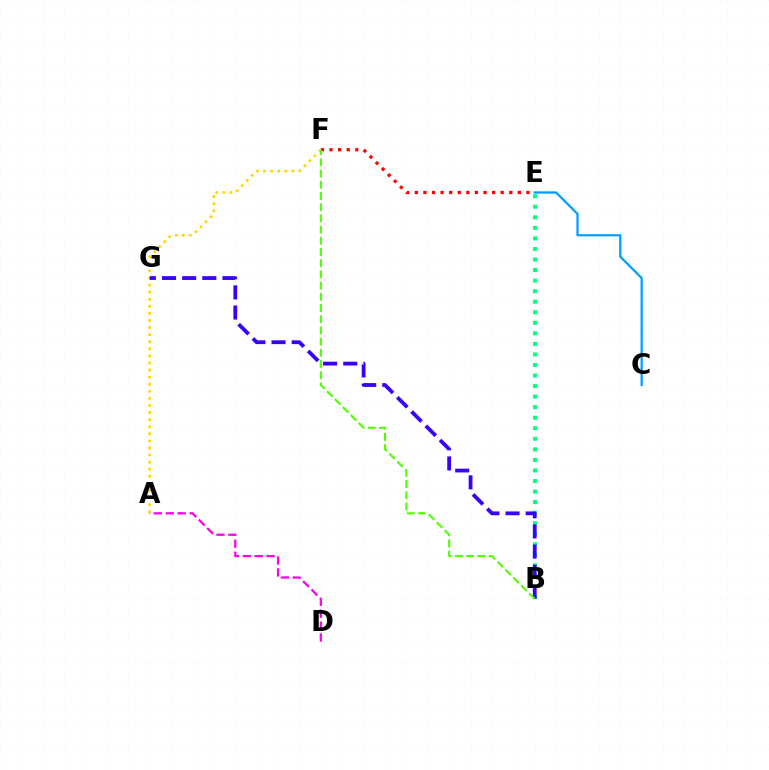{('C', 'E'): [{'color': '#009eff', 'line_style': 'solid', 'thickness': 1.62}], ('A', 'F'): [{'color': '#ffd500', 'line_style': 'dotted', 'thickness': 1.92}], ('A', 'D'): [{'color': '#ff00ed', 'line_style': 'dashed', 'thickness': 1.62}], ('B', 'E'): [{'color': '#00ff86', 'line_style': 'dotted', 'thickness': 2.87}], ('E', 'F'): [{'color': '#ff0000', 'line_style': 'dotted', 'thickness': 2.33}], ('B', 'G'): [{'color': '#3700ff', 'line_style': 'dashed', 'thickness': 2.74}], ('B', 'F'): [{'color': '#4fff00', 'line_style': 'dashed', 'thickness': 1.52}]}